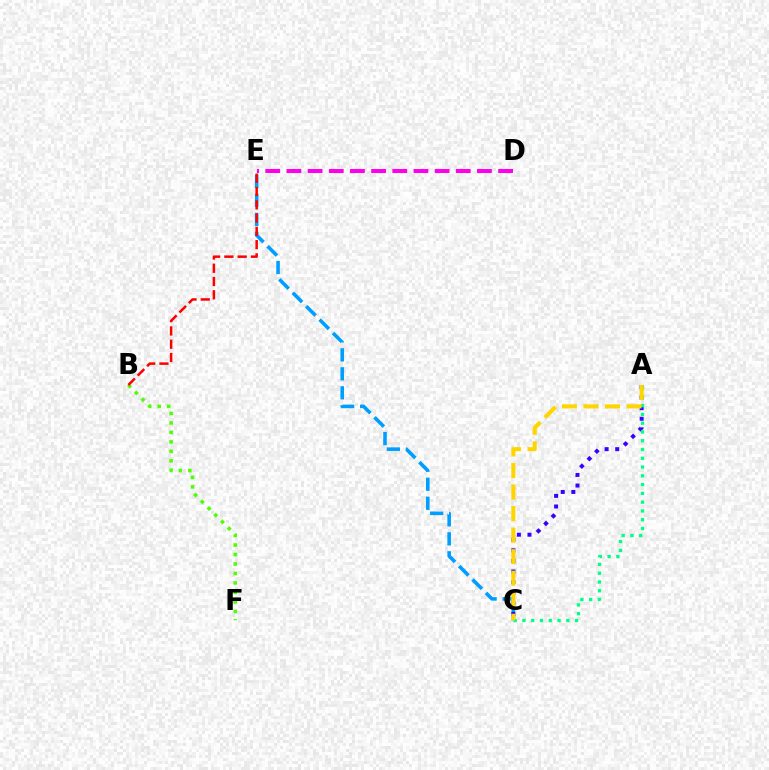{('B', 'F'): [{'color': '#4fff00', 'line_style': 'dotted', 'thickness': 2.58}], ('D', 'E'): [{'color': '#ff00ed', 'line_style': 'dashed', 'thickness': 2.88}], ('C', 'E'): [{'color': '#009eff', 'line_style': 'dashed', 'thickness': 2.58}], ('A', 'C'): [{'color': '#3700ff', 'line_style': 'dotted', 'thickness': 2.88}, {'color': '#00ff86', 'line_style': 'dotted', 'thickness': 2.38}, {'color': '#ffd500', 'line_style': 'dashed', 'thickness': 2.93}], ('B', 'E'): [{'color': '#ff0000', 'line_style': 'dashed', 'thickness': 1.8}]}